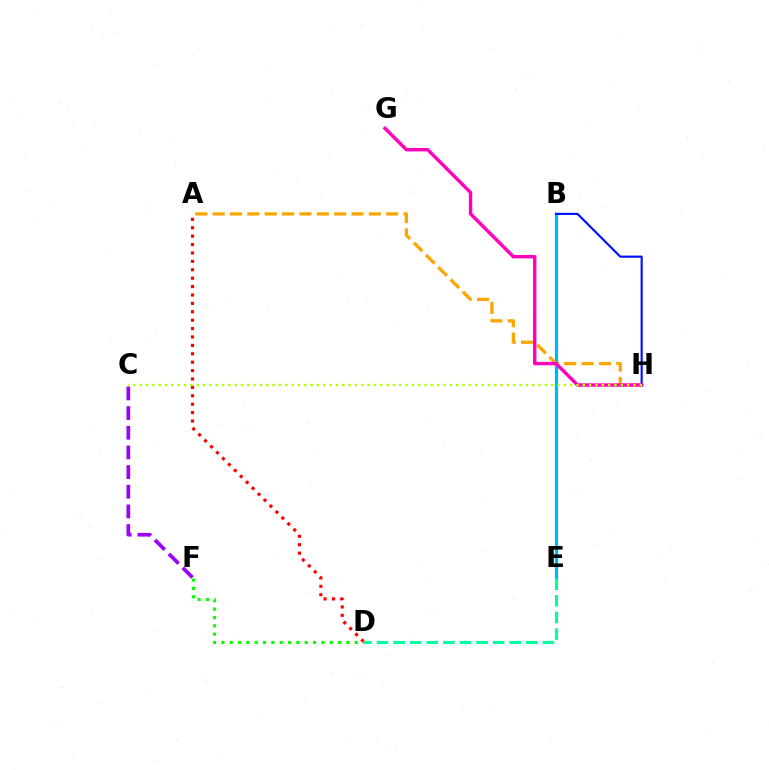{('B', 'E'): [{'color': '#00b5ff', 'line_style': 'solid', 'thickness': 2.33}], ('A', 'H'): [{'color': '#ffa500', 'line_style': 'dashed', 'thickness': 2.36}], ('B', 'H'): [{'color': '#0010ff', 'line_style': 'solid', 'thickness': 1.54}], ('A', 'D'): [{'color': '#ff0000', 'line_style': 'dotted', 'thickness': 2.28}], ('C', 'F'): [{'color': '#9b00ff', 'line_style': 'dashed', 'thickness': 2.67}], ('D', 'F'): [{'color': '#08ff00', 'line_style': 'dotted', 'thickness': 2.27}], ('D', 'E'): [{'color': '#00ff9d', 'line_style': 'dashed', 'thickness': 2.25}], ('G', 'H'): [{'color': '#ff00bd', 'line_style': 'solid', 'thickness': 2.45}], ('C', 'H'): [{'color': '#b3ff00', 'line_style': 'dotted', 'thickness': 1.72}]}